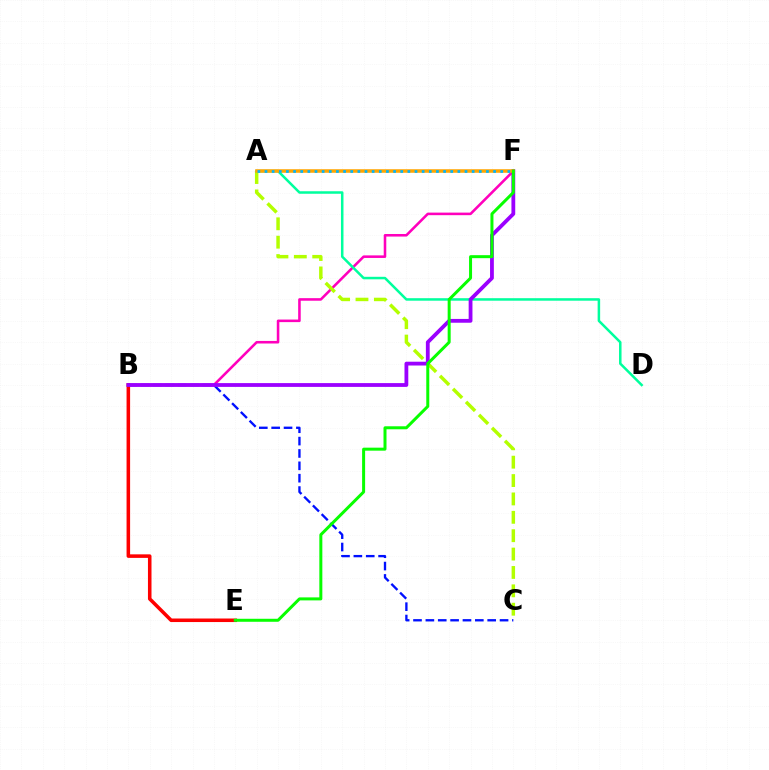{('B', 'F'): [{'color': '#ff00bd', 'line_style': 'solid', 'thickness': 1.85}, {'color': '#9b00ff', 'line_style': 'solid', 'thickness': 2.73}], ('A', 'C'): [{'color': '#b3ff00', 'line_style': 'dashed', 'thickness': 2.5}], ('B', 'E'): [{'color': '#ff0000', 'line_style': 'solid', 'thickness': 2.55}], ('A', 'D'): [{'color': '#00ff9d', 'line_style': 'solid', 'thickness': 1.81}], ('B', 'C'): [{'color': '#0010ff', 'line_style': 'dashed', 'thickness': 1.68}], ('A', 'F'): [{'color': '#ffa500', 'line_style': 'solid', 'thickness': 2.55}, {'color': '#00b5ff', 'line_style': 'dotted', 'thickness': 1.94}], ('E', 'F'): [{'color': '#08ff00', 'line_style': 'solid', 'thickness': 2.16}]}